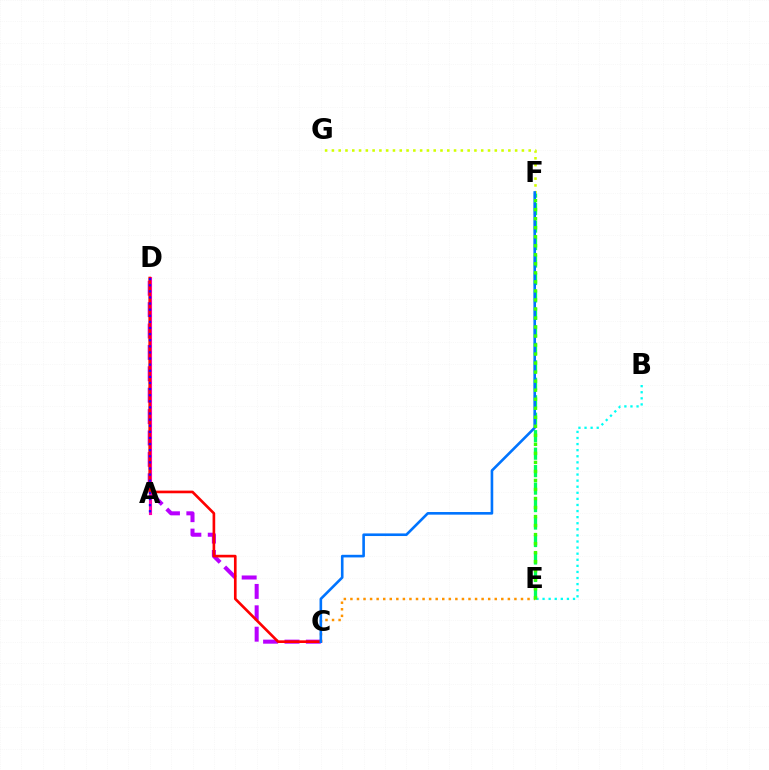{('F', 'G'): [{'color': '#d1ff00', 'line_style': 'dotted', 'thickness': 1.84}], ('C', 'D'): [{'color': '#b900ff', 'line_style': 'dashed', 'thickness': 2.91}, {'color': '#ff0000', 'line_style': 'solid', 'thickness': 1.91}], ('C', 'E'): [{'color': '#ff9400', 'line_style': 'dotted', 'thickness': 1.78}], ('A', 'D'): [{'color': '#ff00ac', 'line_style': 'solid', 'thickness': 2.25}, {'color': '#2500ff', 'line_style': 'dotted', 'thickness': 1.66}], ('E', 'F'): [{'color': '#00ff5c', 'line_style': 'dashed', 'thickness': 2.37}, {'color': '#3dff00', 'line_style': 'dotted', 'thickness': 2.45}], ('B', 'E'): [{'color': '#00fff6', 'line_style': 'dotted', 'thickness': 1.65}], ('C', 'F'): [{'color': '#0074ff', 'line_style': 'solid', 'thickness': 1.89}]}